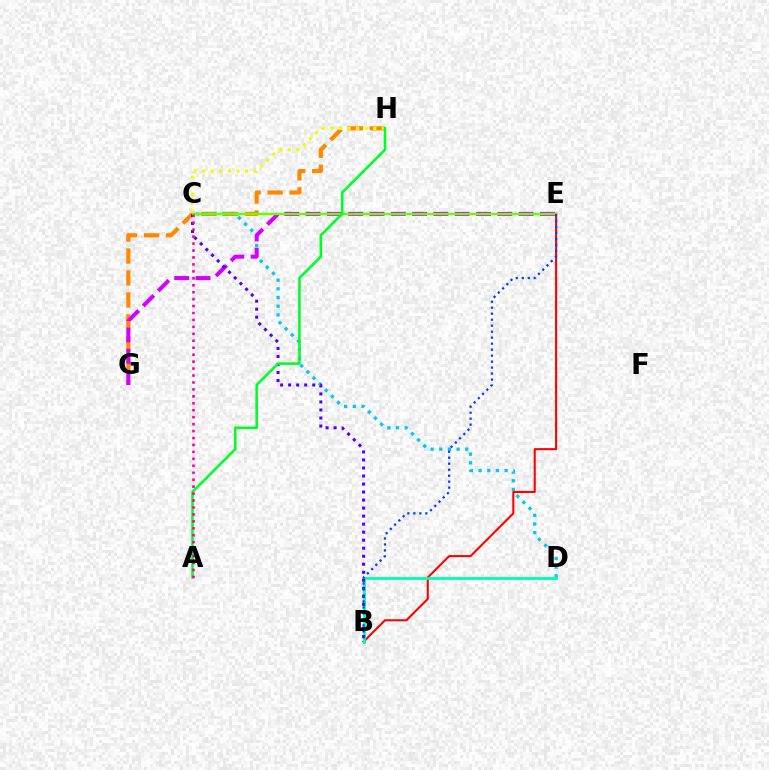{('G', 'H'): [{'color': '#ff8800', 'line_style': 'dashed', 'thickness': 2.99}], ('C', 'D'): [{'color': '#00c7ff', 'line_style': 'dotted', 'thickness': 2.36}], ('E', 'G'): [{'color': '#d600ff', 'line_style': 'dashed', 'thickness': 2.89}], ('B', 'E'): [{'color': '#ff0000', 'line_style': 'solid', 'thickness': 1.5}, {'color': '#003fff', 'line_style': 'dotted', 'thickness': 1.63}], ('B', 'D'): [{'color': '#00ffaf', 'line_style': 'solid', 'thickness': 2.03}], ('C', 'H'): [{'color': '#eeff00', 'line_style': 'dotted', 'thickness': 2.33}], ('B', 'C'): [{'color': '#4f00ff', 'line_style': 'dotted', 'thickness': 2.18}], ('C', 'E'): [{'color': '#66ff00', 'line_style': 'solid', 'thickness': 1.73}], ('A', 'H'): [{'color': '#00ff27', 'line_style': 'solid', 'thickness': 1.85}], ('A', 'C'): [{'color': '#ff00a0', 'line_style': 'dotted', 'thickness': 1.89}]}